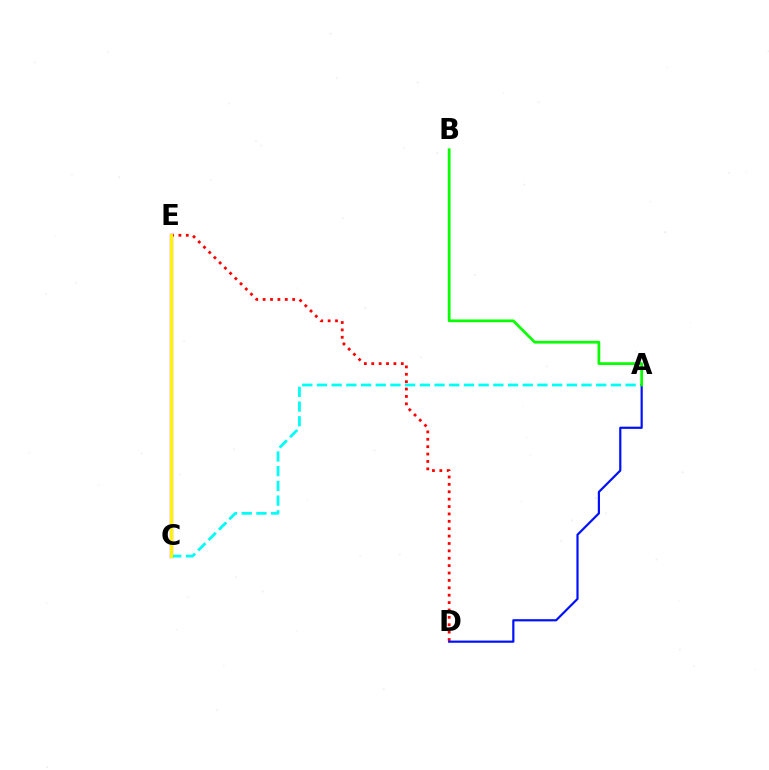{('D', 'E'): [{'color': '#ff0000', 'line_style': 'dotted', 'thickness': 2.01}], ('C', 'E'): [{'color': '#ee00ff', 'line_style': 'solid', 'thickness': 2.35}, {'color': '#fcf500', 'line_style': 'solid', 'thickness': 2.29}], ('A', 'C'): [{'color': '#00fff6', 'line_style': 'dashed', 'thickness': 2.0}], ('A', 'D'): [{'color': '#0010ff', 'line_style': 'solid', 'thickness': 1.58}], ('A', 'B'): [{'color': '#08ff00', 'line_style': 'solid', 'thickness': 1.97}]}